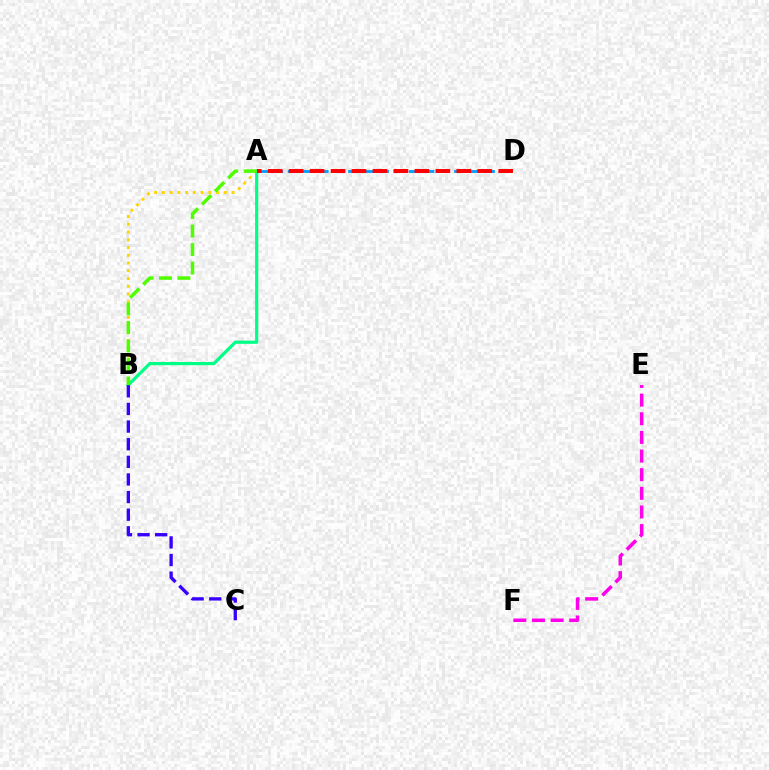{('A', 'B'): [{'color': '#ffd500', 'line_style': 'dotted', 'thickness': 2.11}, {'color': '#00ff86', 'line_style': 'solid', 'thickness': 2.31}, {'color': '#4fff00', 'line_style': 'dashed', 'thickness': 2.52}], ('B', 'C'): [{'color': '#3700ff', 'line_style': 'dashed', 'thickness': 2.39}], ('A', 'D'): [{'color': '#009eff', 'line_style': 'dashed', 'thickness': 2.05}, {'color': '#ff0000', 'line_style': 'dashed', 'thickness': 2.85}], ('E', 'F'): [{'color': '#ff00ed', 'line_style': 'dashed', 'thickness': 2.53}]}